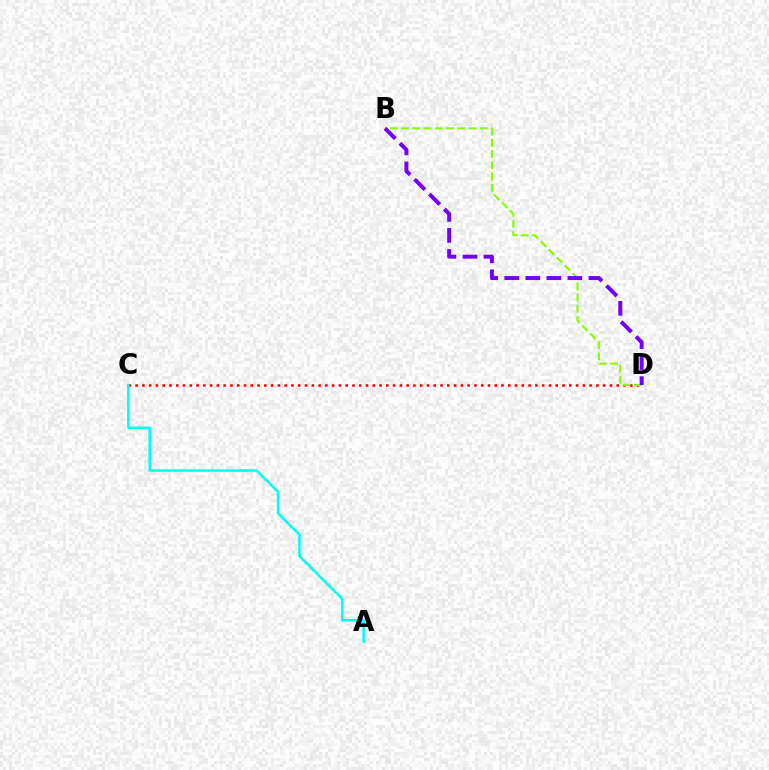{('C', 'D'): [{'color': '#ff0000', 'line_style': 'dotted', 'thickness': 1.84}], ('B', 'D'): [{'color': '#84ff00', 'line_style': 'dashed', 'thickness': 1.53}, {'color': '#7200ff', 'line_style': 'dashed', 'thickness': 2.86}], ('A', 'C'): [{'color': '#00fff6', 'line_style': 'solid', 'thickness': 1.83}]}